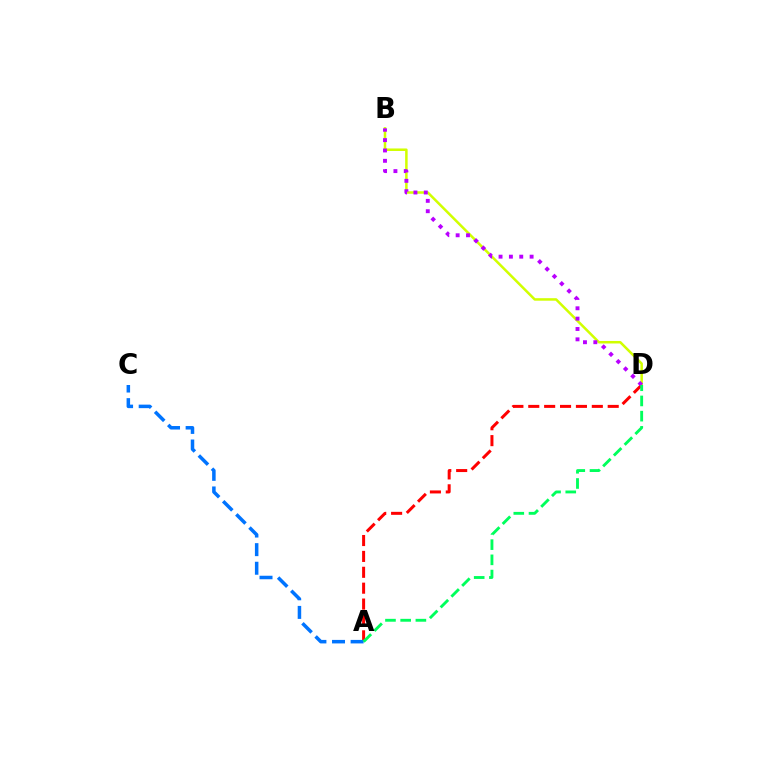{('B', 'D'): [{'color': '#d1ff00', 'line_style': 'solid', 'thickness': 1.81}, {'color': '#b900ff', 'line_style': 'dotted', 'thickness': 2.81}], ('A', 'D'): [{'color': '#ff0000', 'line_style': 'dashed', 'thickness': 2.16}, {'color': '#00ff5c', 'line_style': 'dashed', 'thickness': 2.07}], ('A', 'C'): [{'color': '#0074ff', 'line_style': 'dashed', 'thickness': 2.53}]}